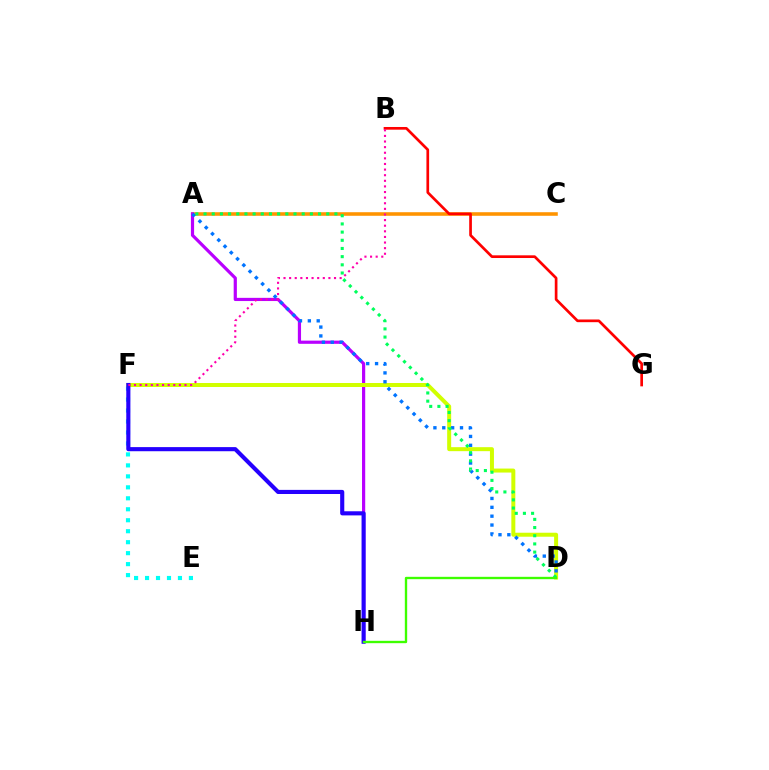{('E', 'F'): [{'color': '#00fff6', 'line_style': 'dotted', 'thickness': 2.98}], ('A', 'C'): [{'color': '#ff9400', 'line_style': 'solid', 'thickness': 2.57}], ('A', 'H'): [{'color': '#b900ff', 'line_style': 'solid', 'thickness': 2.3}], ('D', 'F'): [{'color': '#d1ff00', 'line_style': 'solid', 'thickness': 2.87}], ('A', 'D'): [{'color': '#0074ff', 'line_style': 'dotted', 'thickness': 2.41}, {'color': '#00ff5c', 'line_style': 'dotted', 'thickness': 2.22}], ('F', 'H'): [{'color': '#2500ff', 'line_style': 'solid', 'thickness': 2.96}], ('B', 'G'): [{'color': '#ff0000', 'line_style': 'solid', 'thickness': 1.94}], ('B', 'F'): [{'color': '#ff00ac', 'line_style': 'dotted', 'thickness': 1.52}], ('D', 'H'): [{'color': '#3dff00', 'line_style': 'solid', 'thickness': 1.7}]}